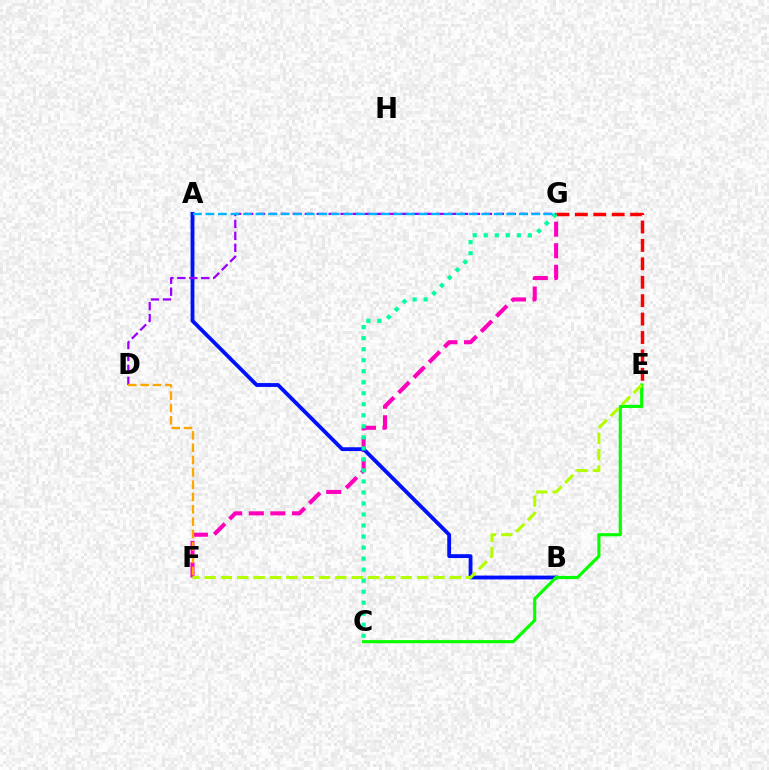{('F', 'G'): [{'color': '#ff00bd', 'line_style': 'dashed', 'thickness': 2.93}], ('A', 'B'): [{'color': '#0010ff', 'line_style': 'solid', 'thickness': 2.76}], ('E', 'G'): [{'color': '#ff0000', 'line_style': 'dashed', 'thickness': 2.5}], ('C', 'G'): [{'color': '#00ff9d', 'line_style': 'dotted', 'thickness': 2.99}], ('D', 'G'): [{'color': '#9b00ff', 'line_style': 'dashed', 'thickness': 1.62}], ('C', 'E'): [{'color': '#08ff00', 'line_style': 'solid', 'thickness': 2.27}], ('E', 'F'): [{'color': '#b3ff00', 'line_style': 'dashed', 'thickness': 2.22}], ('A', 'G'): [{'color': '#00b5ff', 'line_style': 'dashed', 'thickness': 1.7}], ('D', 'F'): [{'color': '#ffa500', 'line_style': 'dashed', 'thickness': 1.68}]}